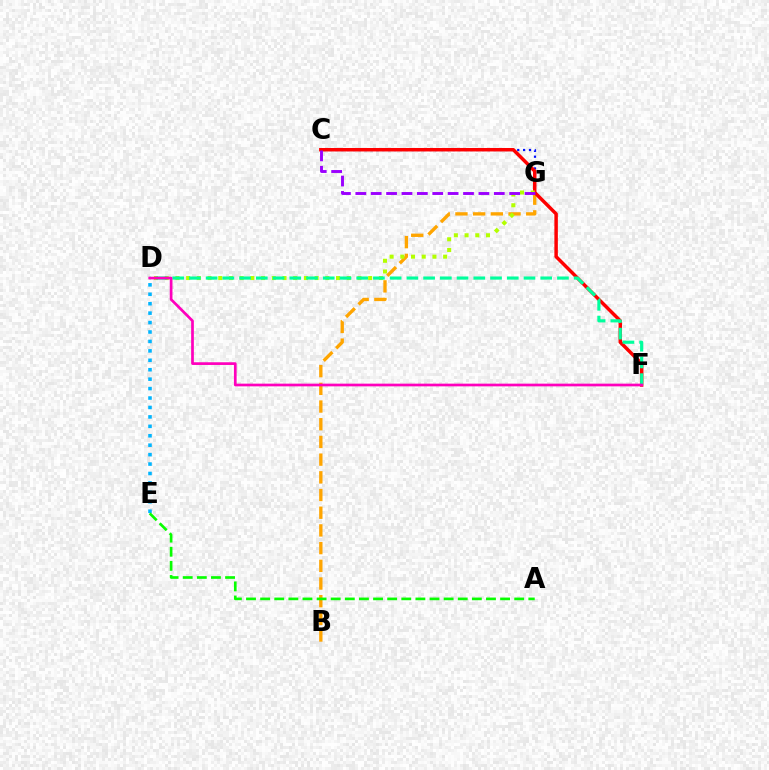{('B', 'G'): [{'color': '#ffa500', 'line_style': 'dashed', 'thickness': 2.4}], ('C', 'G'): [{'color': '#0010ff', 'line_style': 'dotted', 'thickness': 1.59}, {'color': '#9b00ff', 'line_style': 'dashed', 'thickness': 2.09}], ('C', 'F'): [{'color': '#ff0000', 'line_style': 'solid', 'thickness': 2.5}], ('D', 'E'): [{'color': '#00b5ff', 'line_style': 'dotted', 'thickness': 2.56}], ('D', 'G'): [{'color': '#b3ff00', 'line_style': 'dotted', 'thickness': 2.91}], ('A', 'E'): [{'color': '#08ff00', 'line_style': 'dashed', 'thickness': 1.92}], ('D', 'F'): [{'color': '#00ff9d', 'line_style': 'dashed', 'thickness': 2.27}, {'color': '#ff00bd', 'line_style': 'solid', 'thickness': 1.95}]}